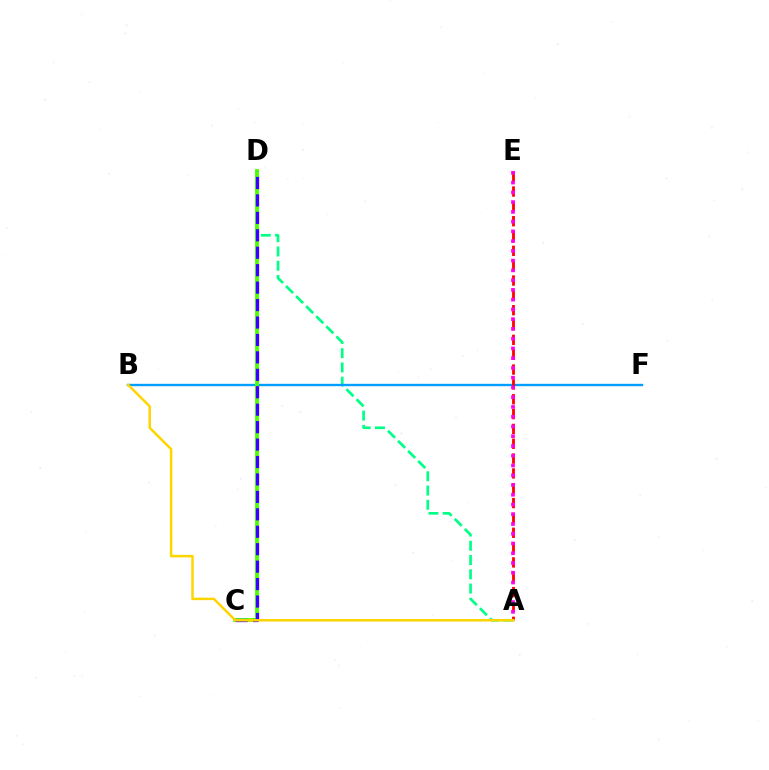{('A', 'D'): [{'color': '#00ff86', 'line_style': 'dashed', 'thickness': 1.94}], ('B', 'F'): [{'color': '#009eff', 'line_style': 'solid', 'thickness': 1.7}], ('A', 'E'): [{'color': '#ff0000', 'line_style': 'dashed', 'thickness': 2.02}, {'color': '#ff00ed', 'line_style': 'dotted', 'thickness': 2.65}], ('C', 'D'): [{'color': '#4fff00', 'line_style': 'solid', 'thickness': 2.76}, {'color': '#3700ff', 'line_style': 'dashed', 'thickness': 2.37}], ('A', 'B'): [{'color': '#ffd500', 'line_style': 'solid', 'thickness': 1.8}]}